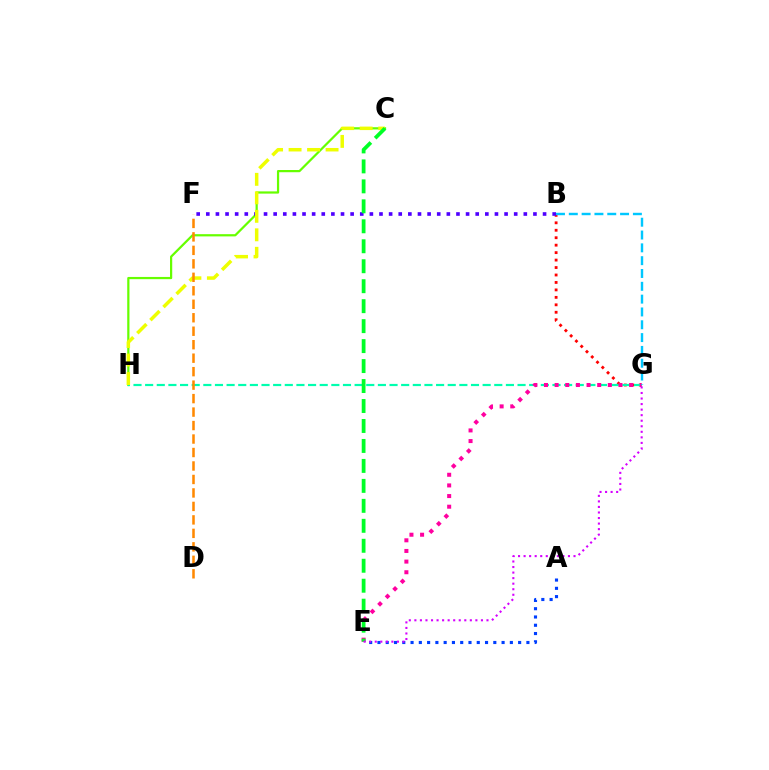{('B', 'G'): [{'color': '#ff0000', 'line_style': 'dotted', 'thickness': 2.03}, {'color': '#00c7ff', 'line_style': 'dashed', 'thickness': 1.74}], ('C', 'H'): [{'color': '#66ff00', 'line_style': 'solid', 'thickness': 1.6}, {'color': '#eeff00', 'line_style': 'dashed', 'thickness': 2.51}], ('B', 'F'): [{'color': '#4f00ff', 'line_style': 'dotted', 'thickness': 2.61}], ('A', 'E'): [{'color': '#003fff', 'line_style': 'dotted', 'thickness': 2.25}], ('G', 'H'): [{'color': '#00ffaf', 'line_style': 'dashed', 'thickness': 1.58}], ('E', 'G'): [{'color': '#ff00a0', 'line_style': 'dotted', 'thickness': 2.89}, {'color': '#d600ff', 'line_style': 'dotted', 'thickness': 1.51}], ('C', 'E'): [{'color': '#00ff27', 'line_style': 'dashed', 'thickness': 2.71}], ('D', 'F'): [{'color': '#ff8800', 'line_style': 'dashed', 'thickness': 1.83}]}